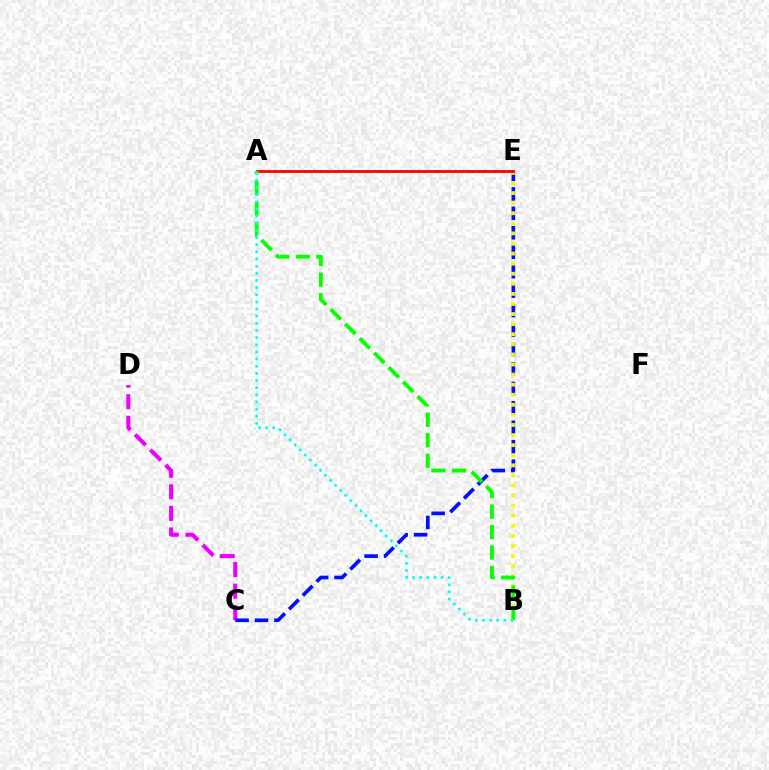{('C', 'D'): [{'color': '#ee00ff', 'line_style': 'dashed', 'thickness': 2.93}], ('C', 'E'): [{'color': '#0010ff', 'line_style': 'dashed', 'thickness': 2.64}], ('B', 'E'): [{'color': '#fcf500', 'line_style': 'dotted', 'thickness': 2.74}], ('A', 'E'): [{'color': '#ff0000', 'line_style': 'solid', 'thickness': 2.02}], ('A', 'B'): [{'color': '#08ff00', 'line_style': 'dashed', 'thickness': 2.78}, {'color': '#00fff6', 'line_style': 'dotted', 'thickness': 1.94}]}